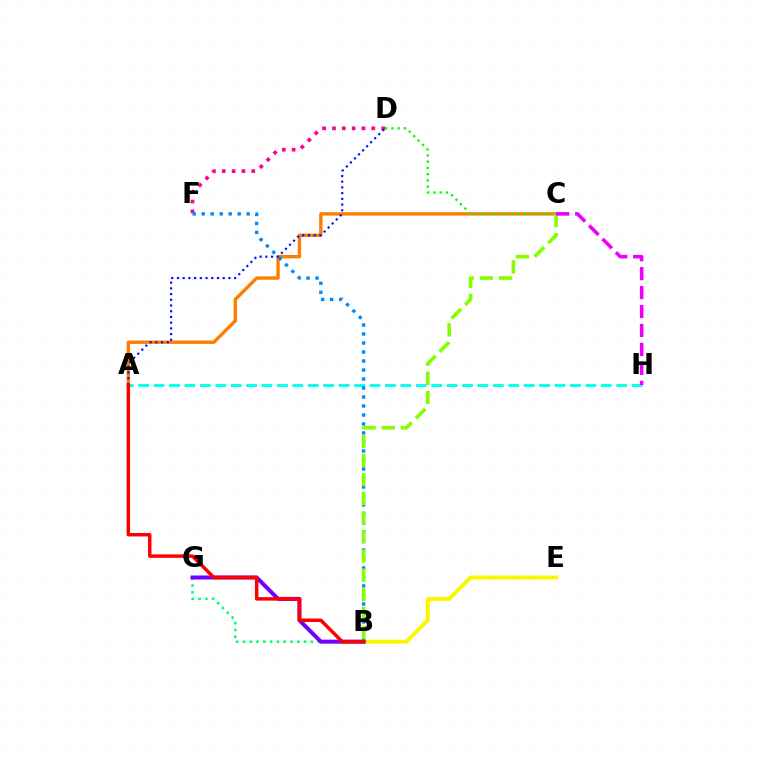{('A', 'C'): [{'color': '#ff7c00', 'line_style': 'solid', 'thickness': 2.42}], ('B', 'E'): [{'color': '#fcf500', 'line_style': 'solid', 'thickness': 2.82}], ('B', 'G'): [{'color': '#00ff74', 'line_style': 'dotted', 'thickness': 1.84}, {'color': '#7200ff', 'line_style': 'solid', 'thickness': 2.88}], ('A', 'H'): [{'color': '#00fff6', 'line_style': 'dashed', 'thickness': 2.09}], ('D', 'F'): [{'color': '#ff0094', 'line_style': 'dotted', 'thickness': 2.67}], ('B', 'F'): [{'color': '#008cff', 'line_style': 'dotted', 'thickness': 2.44}], ('C', 'D'): [{'color': '#08ff00', 'line_style': 'dotted', 'thickness': 1.7}], ('A', 'D'): [{'color': '#0010ff', 'line_style': 'dotted', 'thickness': 1.55}], ('B', 'C'): [{'color': '#84ff00', 'line_style': 'dashed', 'thickness': 2.6}], ('A', 'B'): [{'color': '#ff0000', 'line_style': 'solid', 'thickness': 2.49}], ('C', 'H'): [{'color': '#ee00ff', 'line_style': 'dashed', 'thickness': 2.57}]}